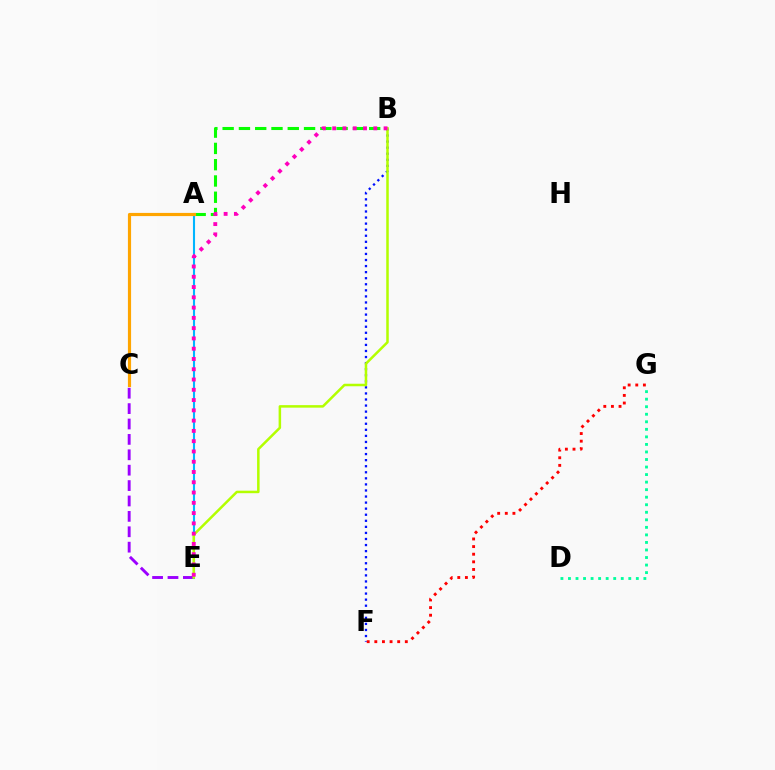{('A', 'B'): [{'color': '#08ff00', 'line_style': 'dashed', 'thickness': 2.21}], ('C', 'E'): [{'color': '#9b00ff', 'line_style': 'dashed', 'thickness': 2.09}], ('B', 'F'): [{'color': '#0010ff', 'line_style': 'dotted', 'thickness': 1.65}], ('A', 'E'): [{'color': '#00b5ff', 'line_style': 'solid', 'thickness': 1.51}], ('B', 'E'): [{'color': '#b3ff00', 'line_style': 'solid', 'thickness': 1.81}, {'color': '#ff00bd', 'line_style': 'dotted', 'thickness': 2.79}], ('A', 'C'): [{'color': '#ffa500', 'line_style': 'solid', 'thickness': 2.28}], ('D', 'G'): [{'color': '#00ff9d', 'line_style': 'dotted', 'thickness': 2.05}], ('F', 'G'): [{'color': '#ff0000', 'line_style': 'dotted', 'thickness': 2.07}]}